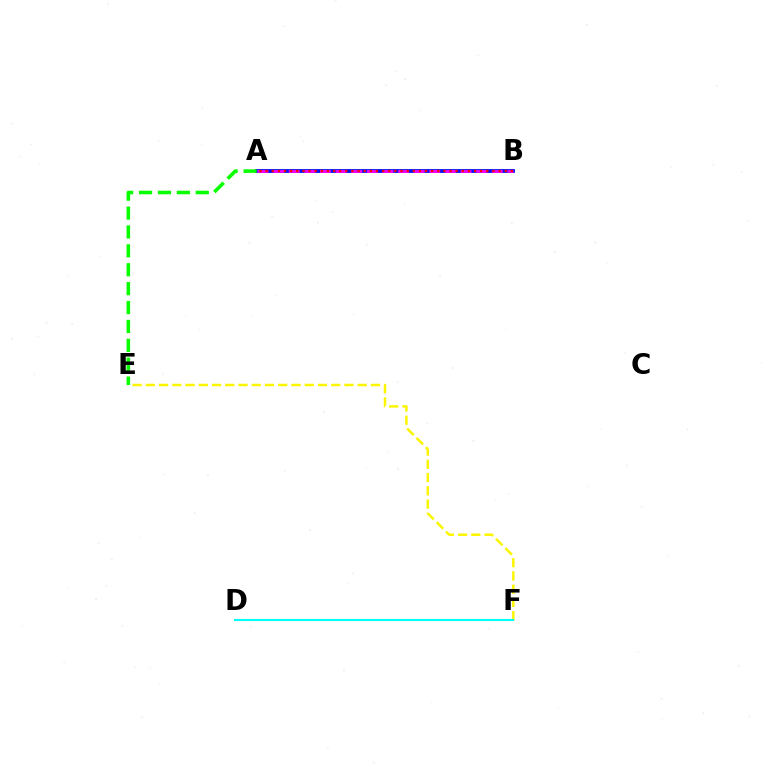{('A', 'B'): [{'color': '#0010ff', 'line_style': 'solid', 'thickness': 2.74}, {'color': '#ee00ff', 'line_style': 'dashed', 'thickness': 2.12}, {'color': '#ff0000', 'line_style': 'dotted', 'thickness': 1.67}], ('E', 'F'): [{'color': '#fcf500', 'line_style': 'dashed', 'thickness': 1.8}], ('A', 'E'): [{'color': '#08ff00', 'line_style': 'dashed', 'thickness': 2.57}], ('D', 'F'): [{'color': '#00fff6', 'line_style': 'solid', 'thickness': 1.53}]}